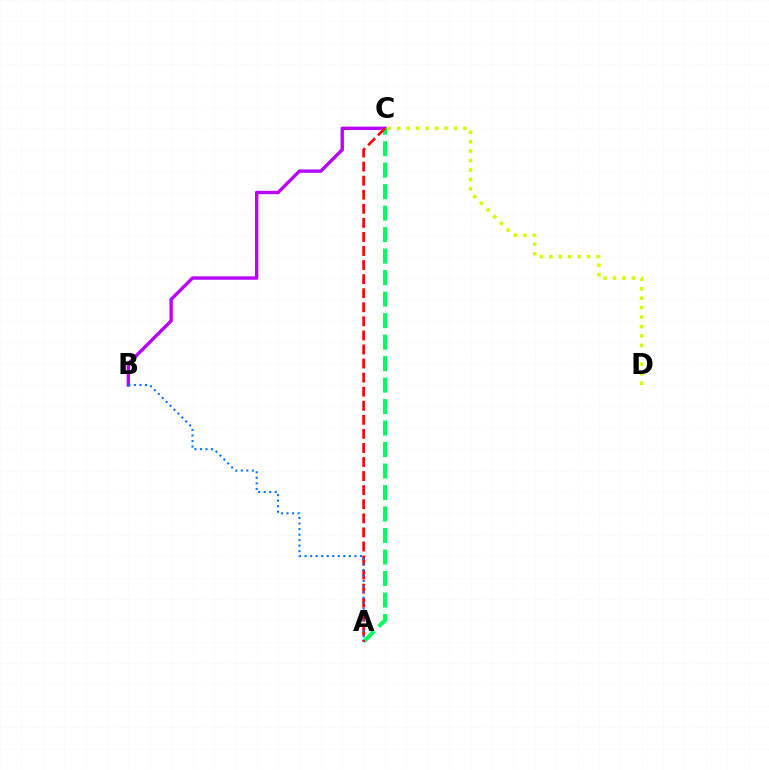{('B', 'C'): [{'color': '#b900ff', 'line_style': 'solid', 'thickness': 2.42}], ('C', 'D'): [{'color': '#d1ff00', 'line_style': 'dotted', 'thickness': 2.57}], ('A', 'C'): [{'color': '#00ff5c', 'line_style': 'dashed', 'thickness': 2.92}, {'color': '#ff0000', 'line_style': 'dashed', 'thickness': 1.91}], ('A', 'B'): [{'color': '#0074ff', 'line_style': 'dotted', 'thickness': 1.5}]}